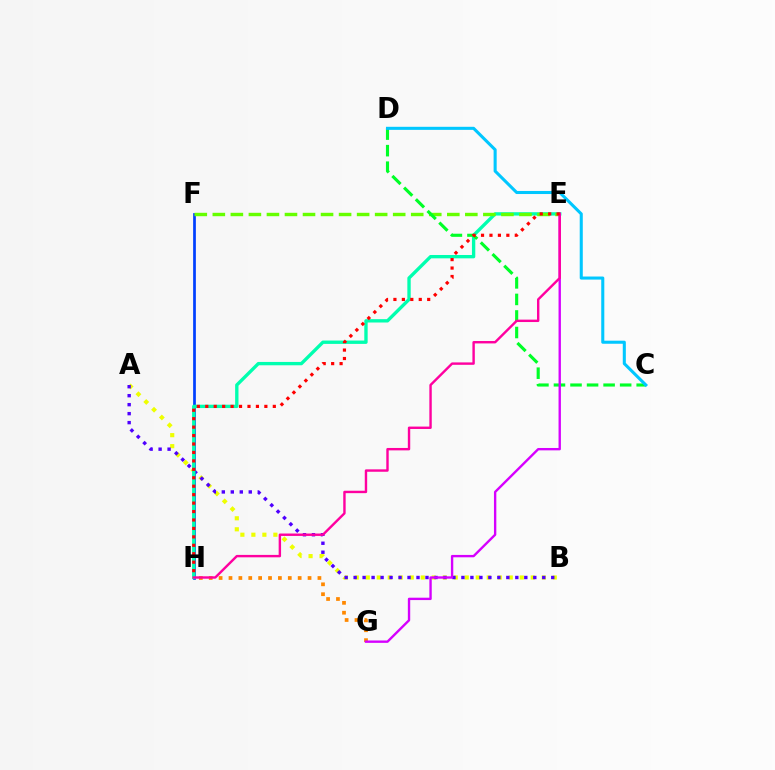{('A', 'B'): [{'color': '#eeff00', 'line_style': 'dotted', 'thickness': 2.99}, {'color': '#4f00ff', 'line_style': 'dotted', 'thickness': 2.44}], ('F', 'H'): [{'color': '#003fff', 'line_style': 'solid', 'thickness': 1.96}], ('E', 'H'): [{'color': '#00ffaf', 'line_style': 'solid', 'thickness': 2.41}, {'color': '#ff00a0', 'line_style': 'solid', 'thickness': 1.73}, {'color': '#ff0000', 'line_style': 'dotted', 'thickness': 2.29}], ('E', 'F'): [{'color': '#66ff00', 'line_style': 'dashed', 'thickness': 2.45}], ('G', 'H'): [{'color': '#ff8800', 'line_style': 'dotted', 'thickness': 2.69}], ('C', 'D'): [{'color': '#00ff27', 'line_style': 'dashed', 'thickness': 2.25}, {'color': '#00c7ff', 'line_style': 'solid', 'thickness': 2.21}], ('E', 'G'): [{'color': '#d600ff', 'line_style': 'solid', 'thickness': 1.71}]}